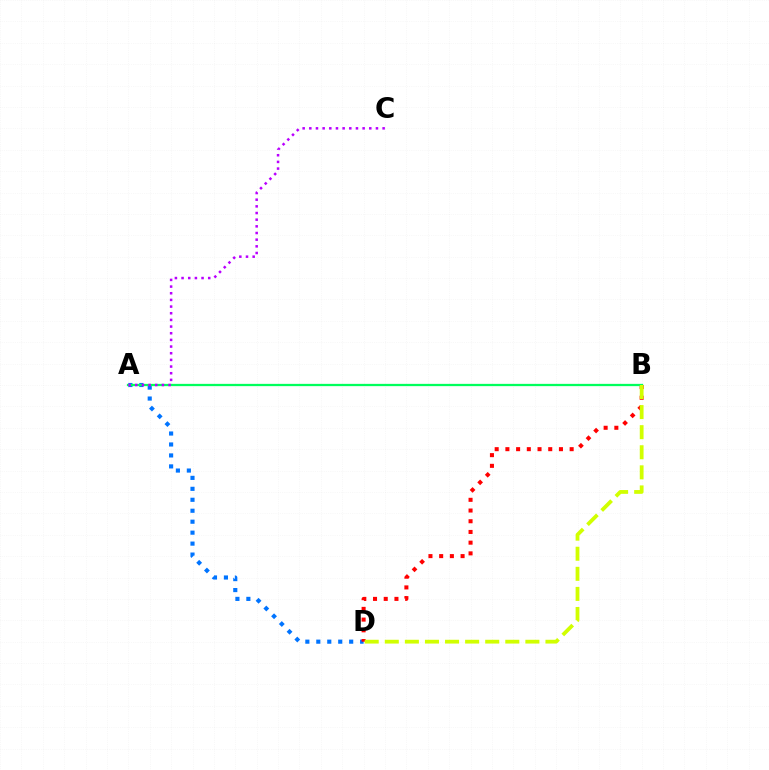{('A', 'D'): [{'color': '#0074ff', 'line_style': 'dotted', 'thickness': 2.98}], ('B', 'D'): [{'color': '#ff0000', 'line_style': 'dotted', 'thickness': 2.91}, {'color': '#d1ff00', 'line_style': 'dashed', 'thickness': 2.73}], ('A', 'B'): [{'color': '#00ff5c', 'line_style': 'solid', 'thickness': 1.64}], ('A', 'C'): [{'color': '#b900ff', 'line_style': 'dotted', 'thickness': 1.81}]}